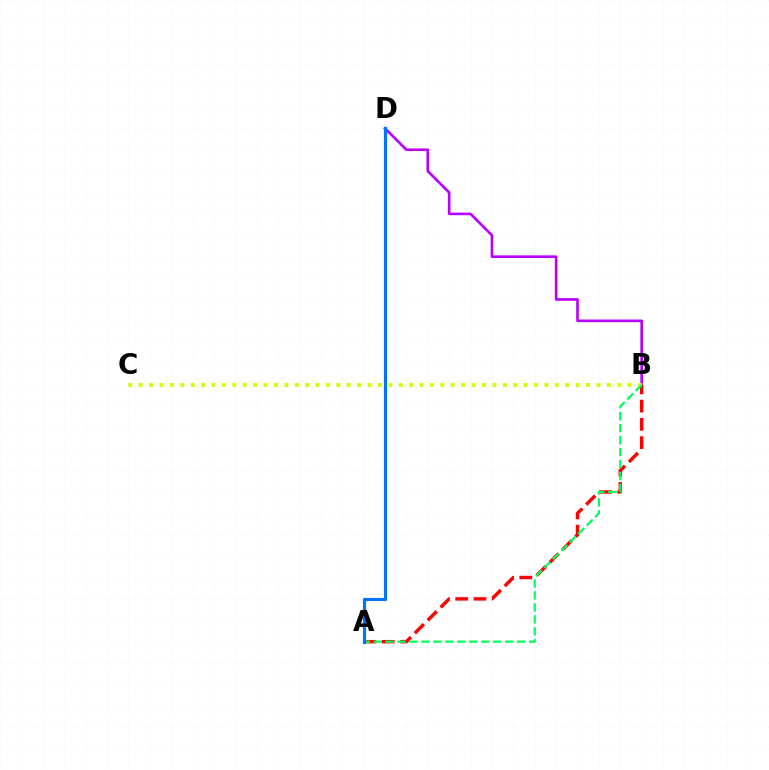{('B', 'D'): [{'color': '#b900ff', 'line_style': 'solid', 'thickness': 1.89}], ('B', 'C'): [{'color': '#d1ff00', 'line_style': 'dotted', 'thickness': 2.83}], ('A', 'B'): [{'color': '#ff0000', 'line_style': 'dashed', 'thickness': 2.48}, {'color': '#00ff5c', 'line_style': 'dashed', 'thickness': 1.62}], ('A', 'D'): [{'color': '#0074ff', 'line_style': 'solid', 'thickness': 2.27}]}